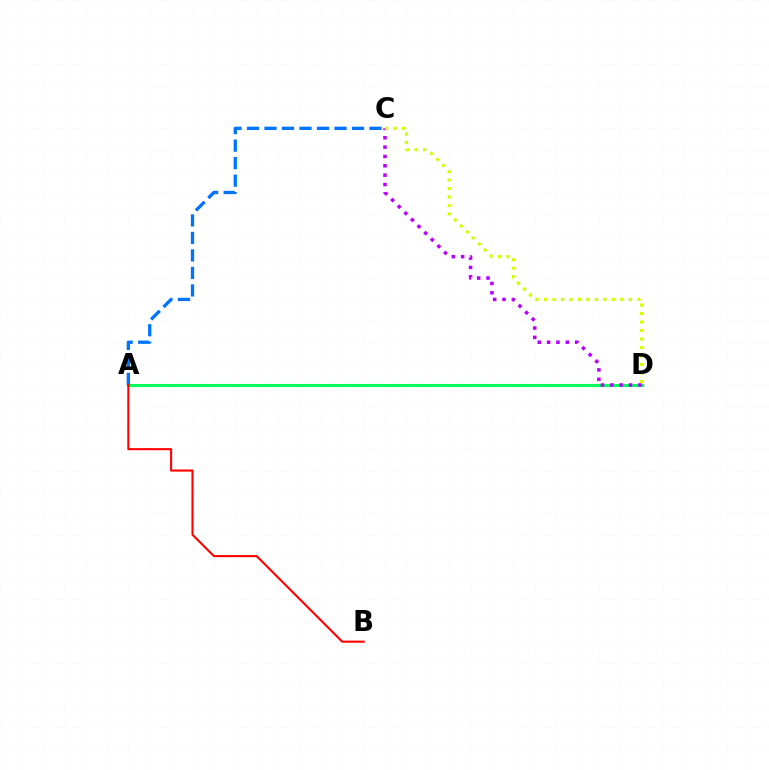{('A', 'D'): [{'color': '#00ff5c', 'line_style': 'solid', 'thickness': 2.22}], ('C', 'D'): [{'color': '#b900ff', 'line_style': 'dotted', 'thickness': 2.54}, {'color': '#d1ff00', 'line_style': 'dotted', 'thickness': 2.3}], ('A', 'C'): [{'color': '#0074ff', 'line_style': 'dashed', 'thickness': 2.38}], ('A', 'B'): [{'color': '#ff0000', 'line_style': 'solid', 'thickness': 1.51}]}